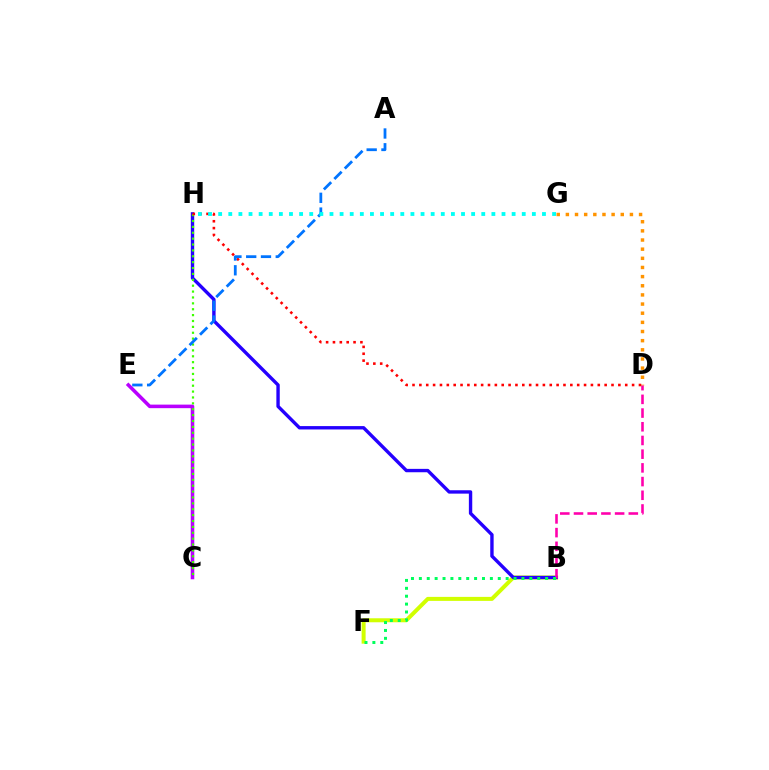{('B', 'F'): [{'color': '#d1ff00', 'line_style': 'solid', 'thickness': 2.88}, {'color': '#00ff5c', 'line_style': 'dotted', 'thickness': 2.14}], ('B', 'H'): [{'color': '#2500ff', 'line_style': 'solid', 'thickness': 2.43}], ('C', 'E'): [{'color': '#b900ff', 'line_style': 'solid', 'thickness': 2.55}], ('D', 'G'): [{'color': '#ff9400', 'line_style': 'dotted', 'thickness': 2.49}], ('C', 'H'): [{'color': '#3dff00', 'line_style': 'dotted', 'thickness': 1.6}], ('B', 'D'): [{'color': '#ff00ac', 'line_style': 'dashed', 'thickness': 1.86}], ('D', 'H'): [{'color': '#ff0000', 'line_style': 'dotted', 'thickness': 1.86}], ('A', 'E'): [{'color': '#0074ff', 'line_style': 'dashed', 'thickness': 2.01}], ('G', 'H'): [{'color': '#00fff6', 'line_style': 'dotted', 'thickness': 2.75}]}